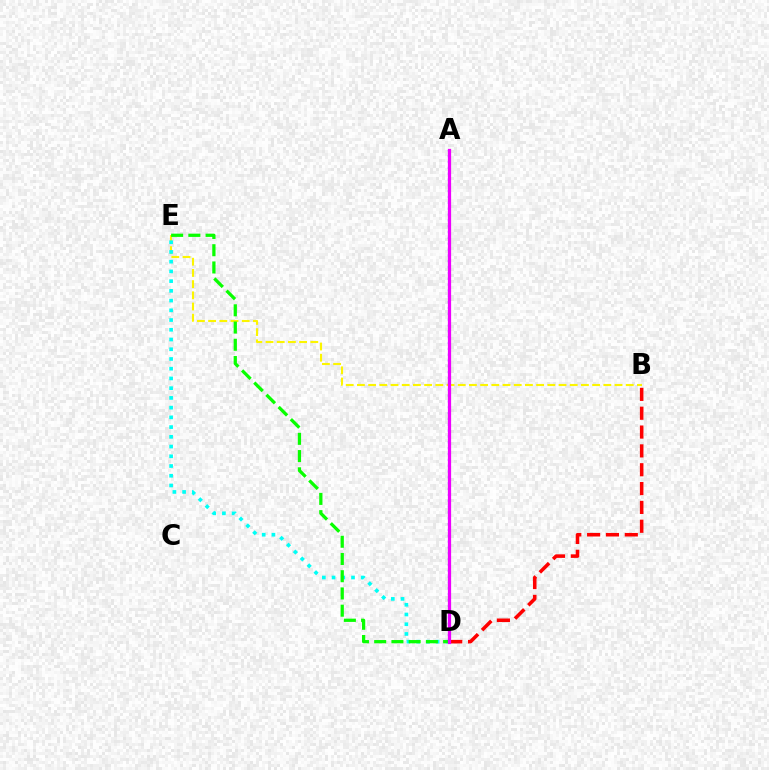{('B', 'E'): [{'color': '#fcf500', 'line_style': 'dashed', 'thickness': 1.52}], ('D', 'E'): [{'color': '#00fff6', 'line_style': 'dotted', 'thickness': 2.64}, {'color': '#08ff00', 'line_style': 'dashed', 'thickness': 2.34}], ('B', 'D'): [{'color': '#ff0000', 'line_style': 'dashed', 'thickness': 2.56}], ('A', 'D'): [{'color': '#0010ff', 'line_style': 'dotted', 'thickness': 1.59}, {'color': '#ee00ff', 'line_style': 'solid', 'thickness': 2.32}]}